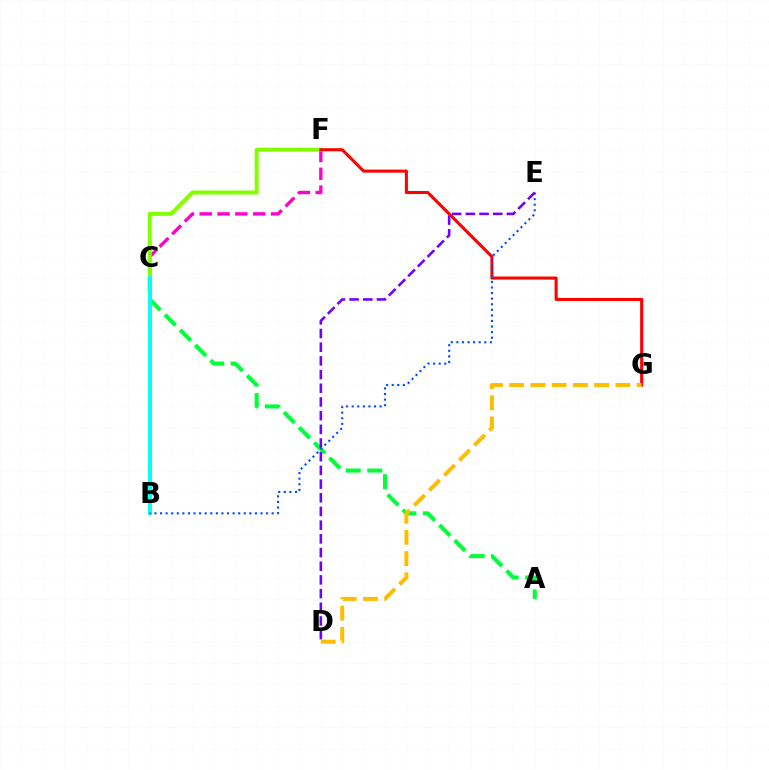{('C', 'F'): [{'color': '#ff00cf', 'line_style': 'dashed', 'thickness': 2.42}, {'color': '#84ff00', 'line_style': 'solid', 'thickness': 2.87}], ('A', 'C'): [{'color': '#00ff39', 'line_style': 'dashed', 'thickness': 2.92}], ('B', 'C'): [{'color': '#00fff6', 'line_style': 'solid', 'thickness': 2.83}], ('F', 'G'): [{'color': '#ff0000', 'line_style': 'solid', 'thickness': 2.2}], ('B', 'E'): [{'color': '#004bff', 'line_style': 'dotted', 'thickness': 1.52}], ('D', 'E'): [{'color': '#7200ff', 'line_style': 'dashed', 'thickness': 1.86}], ('D', 'G'): [{'color': '#ffbd00', 'line_style': 'dashed', 'thickness': 2.89}]}